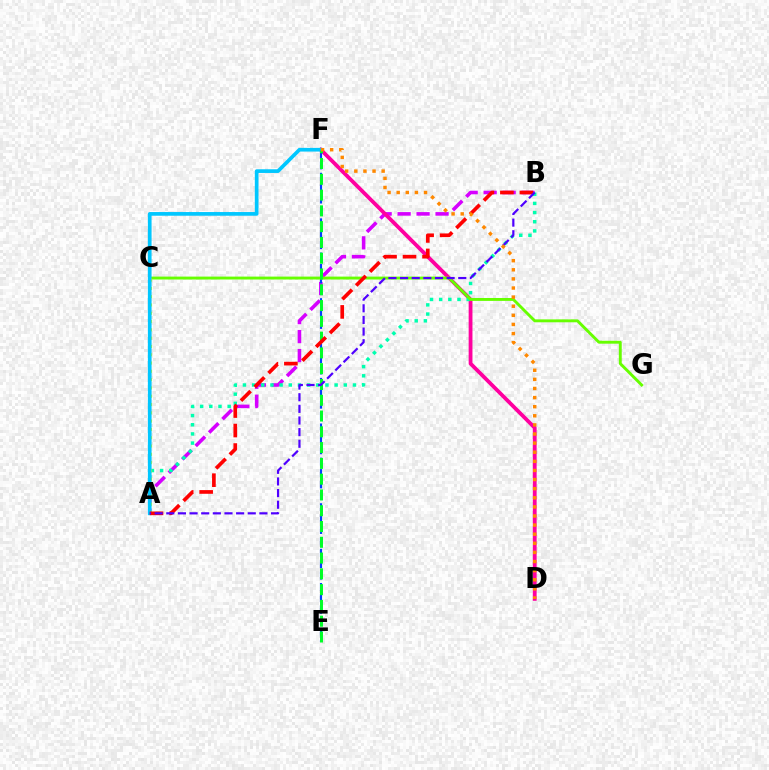{('A', 'B'): [{'color': '#d600ff', 'line_style': 'dashed', 'thickness': 2.58}, {'color': '#00ffaf', 'line_style': 'dotted', 'thickness': 2.49}, {'color': '#ff0000', 'line_style': 'dashed', 'thickness': 2.65}, {'color': '#4f00ff', 'line_style': 'dashed', 'thickness': 1.58}], ('D', 'F'): [{'color': '#ff00a0', 'line_style': 'solid', 'thickness': 2.74}, {'color': '#ff8800', 'line_style': 'dotted', 'thickness': 2.47}], ('E', 'F'): [{'color': '#003fff', 'line_style': 'dashed', 'thickness': 1.55}, {'color': '#00ff27', 'line_style': 'dashed', 'thickness': 2.14}], ('C', 'G'): [{'color': '#66ff00', 'line_style': 'solid', 'thickness': 2.09}], ('A', 'C'): [{'color': '#eeff00', 'line_style': 'dotted', 'thickness': 2.25}], ('A', 'F'): [{'color': '#00c7ff', 'line_style': 'solid', 'thickness': 2.66}]}